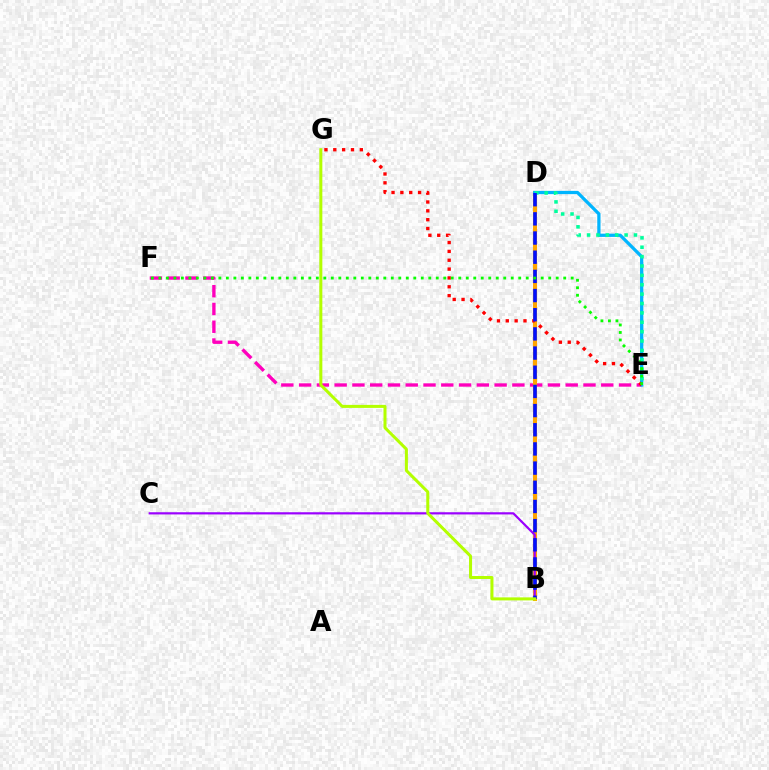{('E', 'F'): [{'color': '#ff00bd', 'line_style': 'dashed', 'thickness': 2.41}, {'color': '#08ff00', 'line_style': 'dotted', 'thickness': 2.04}], ('B', 'D'): [{'color': '#ffa500', 'line_style': 'solid', 'thickness': 2.95}, {'color': '#0010ff', 'line_style': 'dashed', 'thickness': 2.6}], ('D', 'E'): [{'color': '#00b5ff', 'line_style': 'solid', 'thickness': 2.35}, {'color': '#00ff9d', 'line_style': 'dotted', 'thickness': 2.55}], ('E', 'G'): [{'color': '#ff0000', 'line_style': 'dotted', 'thickness': 2.4}], ('B', 'C'): [{'color': '#9b00ff', 'line_style': 'solid', 'thickness': 1.58}], ('B', 'G'): [{'color': '#b3ff00', 'line_style': 'solid', 'thickness': 2.17}]}